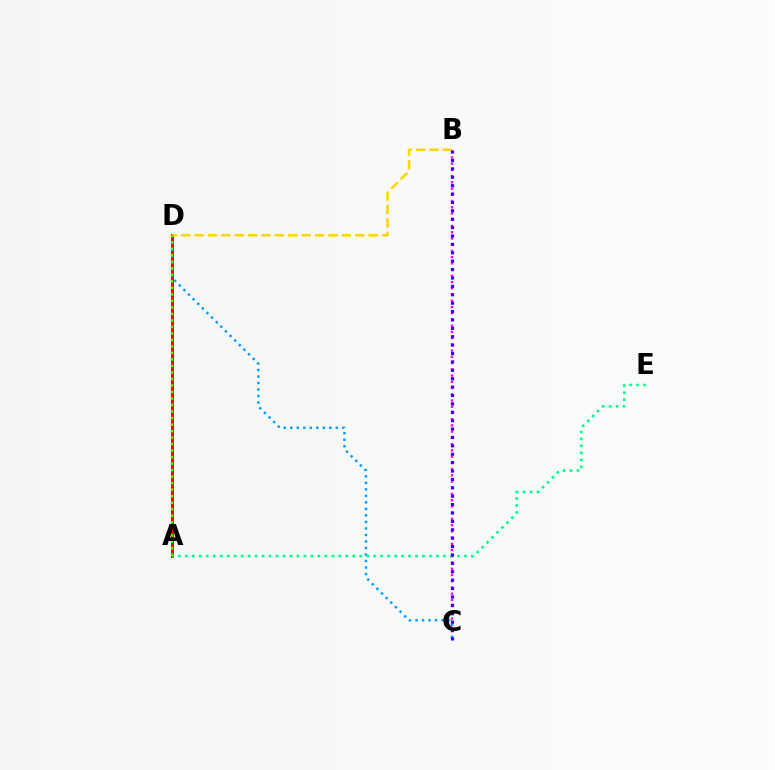{('A', 'D'): [{'color': '#ff0000', 'line_style': 'solid', 'thickness': 2.14}, {'color': '#4fff00', 'line_style': 'dotted', 'thickness': 1.77}], ('B', 'C'): [{'color': '#ff00ed', 'line_style': 'dotted', 'thickness': 1.69}, {'color': '#3700ff', 'line_style': 'dotted', 'thickness': 2.28}], ('B', 'D'): [{'color': '#ffd500', 'line_style': 'dashed', 'thickness': 1.82}], ('C', 'D'): [{'color': '#009eff', 'line_style': 'dotted', 'thickness': 1.77}], ('A', 'E'): [{'color': '#00ff86', 'line_style': 'dotted', 'thickness': 1.9}]}